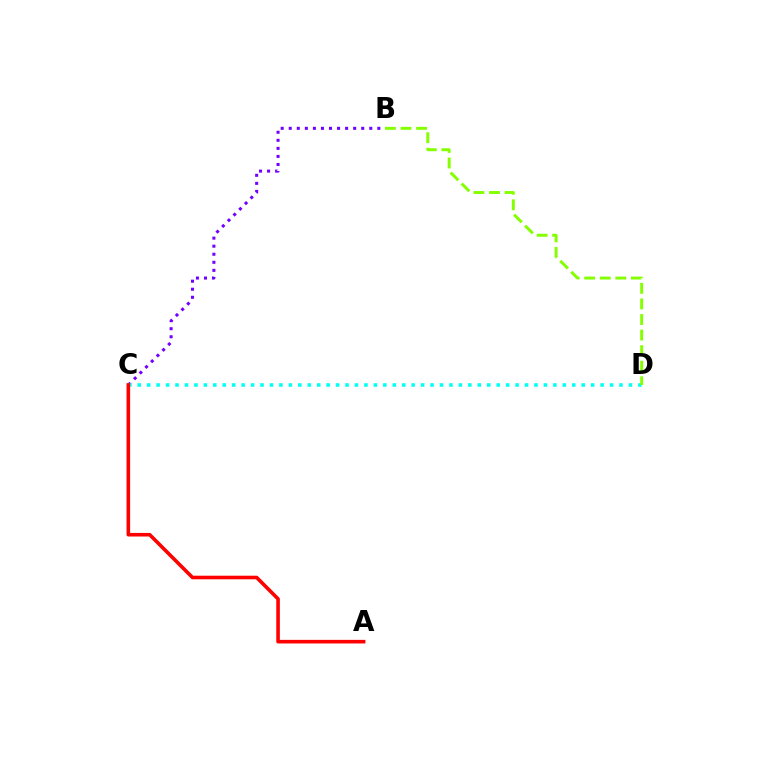{('B', 'C'): [{'color': '#7200ff', 'line_style': 'dotted', 'thickness': 2.19}], ('C', 'D'): [{'color': '#00fff6', 'line_style': 'dotted', 'thickness': 2.57}], ('B', 'D'): [{'color': '#84ff00', 'line_style': 'dashed', 'thickness': 2.12}], ('A', 'C'): [{'color': '#ff0000', 'line_style': 'solid', 'thickness': 2.58}]}